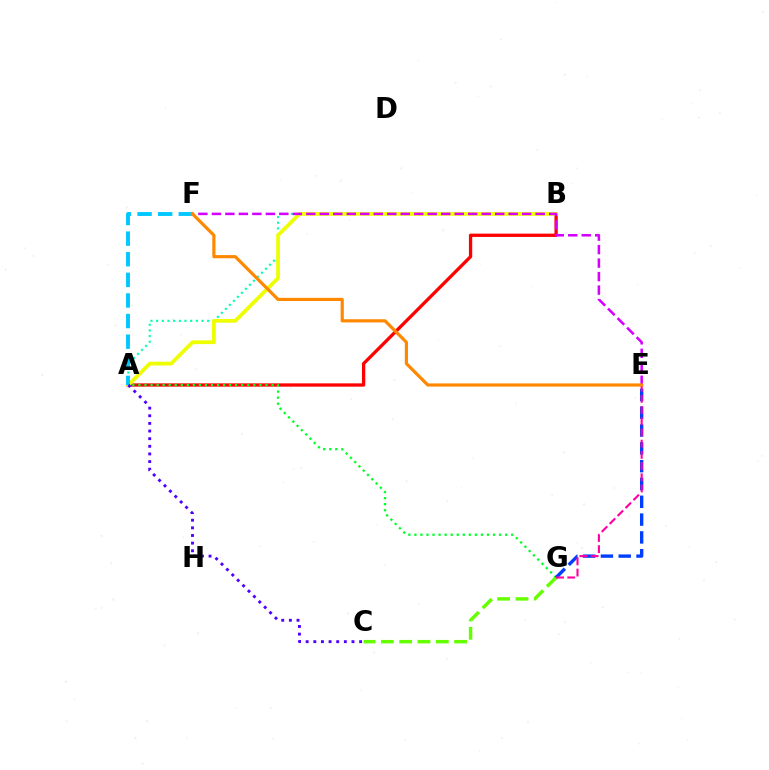{('A', 'B'): [{'color': '#ff0000', 'line_style': 'solid', 'thickness': 2.37}, {'color': '#00ffaf', 'line_style': 'dotted', 'thickness': 1.54}, {'color': '#eeff00', 'line_style': 'solid', 'thickness': 2.7}], ('C', 'G'): [{'color': '#66ff00', 'line_style': 'dashed', 'thickness': 2.49}], ('A', 'G'): [{'color': '#00ff27', 'line_style': 'dotted', 'thickness': 1.64}], ('E', 'G'): [{'color': '#003fff', 'line_style': 'dashed', 'thickness': 2.42}, {'color': '#ff00a0', 'line_style': 'dashed', 'thickness': 1.52}], ('A', 'F'): [{'color': '#00c7ff', 'line_style': 'dashed', 'thickness': 2.8}], ('E', 'F'): [{'color': '#d600ff', 'line_style': 'dashed', 'thickness': 1.83}, {'color': '#ff8800', 'line_style': 'solid', 'thickness': 2.29}], ('A', 'C'): [{'color': '#4f00ff', 'line_style': 'dotted', 'thickness': 2.07}]}